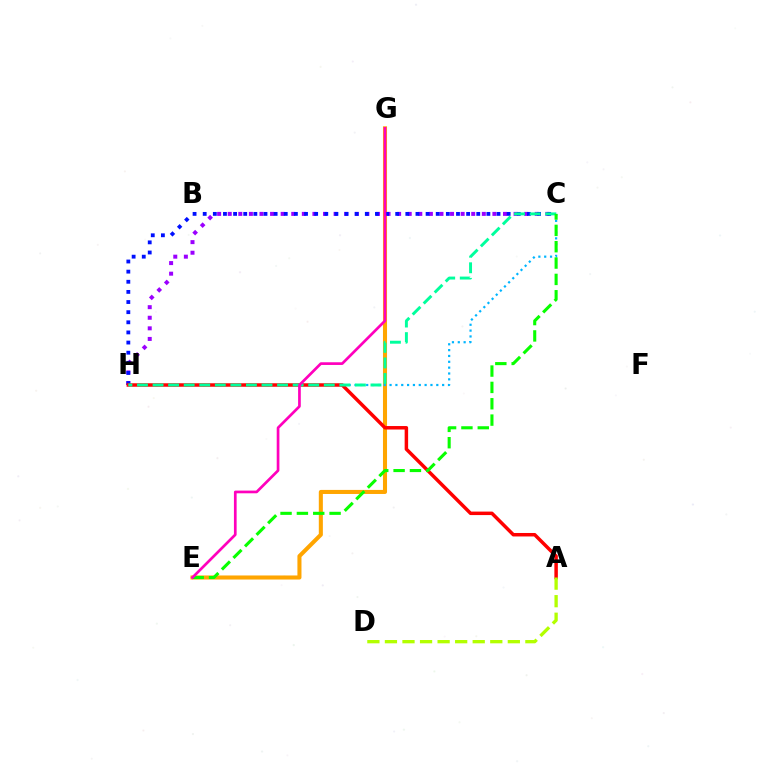{('C', 'H'): [{'color': '#9b00ff', 'line_style': 'dotted', 'thickness': 2.88}, {'color': '#0010ff', 'line_style': 'dotted', 'thickness': 2.75}, {'color': '#00b5ff', 'line_style': 'dotted', 'thickness': 1.59}, {'color': '#00ff9d', 'line_style': 'dashed', 'thickness': 2.11}], ('E', 'G'): [{'color': '#ffa500', 'line_style': 'solid', 'thickness': 2.92}, {'color': '#ff00bd', 'line_style': 'solid', 'thickness': 1.94}], ('A', 'H'): [{'color': '#ff0000', 'line_style': 'solid', 'thickness': 2.51}], ('C', 'E'): [{'color': '#08ff00', 'line_style': 'dashed', 'thickness': 2.22}], ('A', 'D'): [{'color': '#b3ff00', 'line_style': 'dashed', 'thickness': 2.39}]}